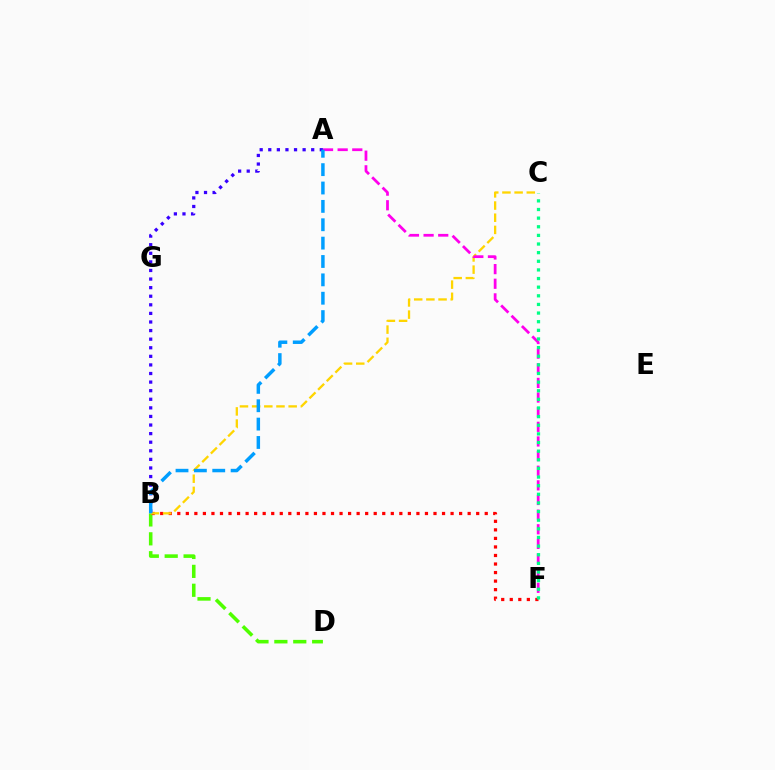{('A', 'B'): [{'color': '#3700ff', 'line_style': 'dotted', 'thickness': 2.33}, {'color': '#009eff', 'line_style': 'dashed', 'thickness': 2.5}], ('B', 'D'): [{'color': '#4fff00', 'line_style': 'dashed', 'thickness': 2.57}], ('B', 'F'): [{'color': '#ff0000', 'line_style': 'dotted', 'thickness': 2.32}], ('B', 'C'): [{'color': '#ffd500', 'line_style': 'dashed', 'thickness': 1.65}], ('A', 'F'): [{'color': '#ff00ed', 'line_style': 'dashed', 'thickness': 1.99}], ('C', 'F'): [{'color': '#00ff86', 'line_style': 'dotted', 'thickness': 2.34}]}